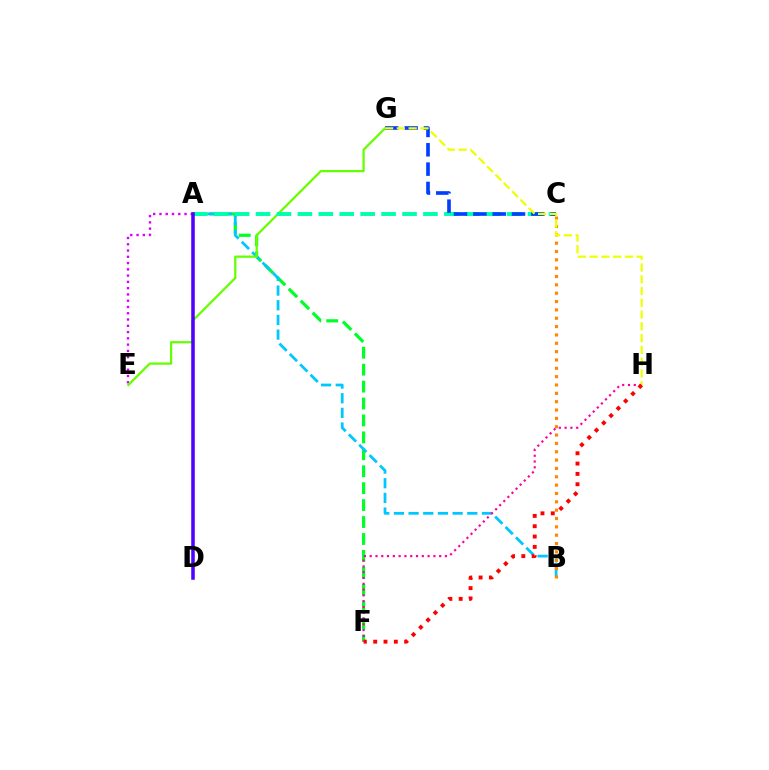{('A', 'E'): [{'color': '#d600ff', 'line_style': 'dotted', 'thickness': 1.7}], ('A', 'F'): [{'color': '#00ff27', 'line_style': 'dashed', 'thickness': 2.3}], ('A', 'B'): [{'color': '#00c7ff', 'line_style': 'dashed', 'thickness': 1.99}], ('E', 'G'): [{'color': '#66ff00', 'line_style': 'solid', 'thickness': 1.63}], ('A', 'C'): [{'color': '#00ffaf', 'line_style': 'dashed', 'thickness': 2.84}], ('B', 'C'): [{'color': '#ff8800', 'line_style': 'dotted', 'thickness': 2.27}], ('F', 'H'): [{'color': '#ff00a0', 'line_style': 'dotted', 'thickness': 1.57}, {'color': '#ff0000', 'line_style': 'dotted', 'thickness': 2.8}], ('C', 'G'): [{'color': '#003fff', 'line_style': 'dashed', 'thickness': 2.63}], ('G', 'H'): [{'color': '#eeff00', 'line_style': 'dashed', 'thickness': 1.6}], ('A', 'D'): [{'color': '#4f00ff', 'line_style': 'solid', 'thickness': 2.53}]}